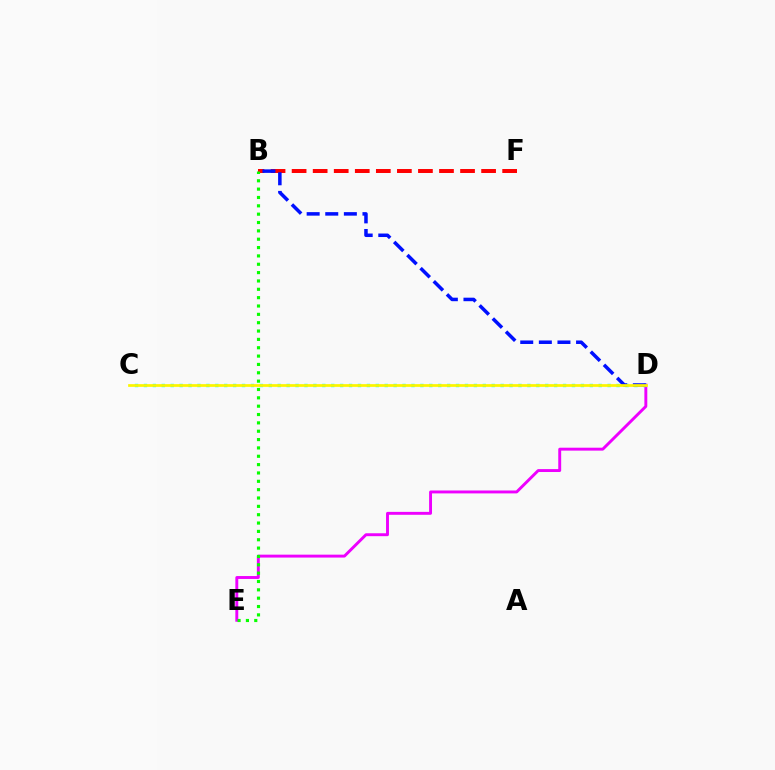{('B', 'F'): [{'color': '#ff0000', 'line_style': 'dashed', 'thickness': 2.86}], ('D', 'E'): [{'color': '#ee00ff', 'line_style': 'solid', 'thickness': 2.1}], ('B', 'E'): [{'color': '#08ff00', 'line_style': 'dotted', 'thickness': 2.27}], ('C', 'D'): [{'color': '#00fff6', 'line_style': 'dotted', 'thickness': 2.42}, {'color': '#fcf500', 'line_style': 'solid', 'thickness': 1.96}], ('B', 'D'): [{'color': '#0010ff', 'line_style': 'dashed', 'thickness': 2.53}]}